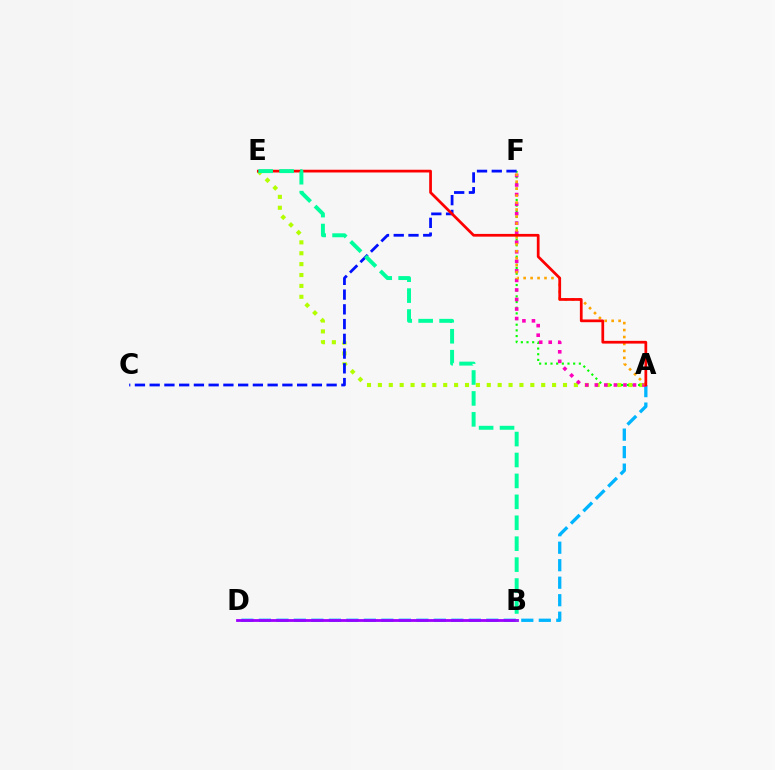{('A', 'E'): [{'color': '#b3ff00', 'line_style': 'dotted', 'thickness': 2.96}, {'color': '#ff0000', 'line_style': 'solid', 'thickness': 1.97}], ('A', 'F'): [{'color': '#08ff00', 'line_style': 'dotted', 'thickness': 1.54}, {'color': '#ff00bd', 'line_style': 'dotted', 'thickness': 2.59}, {'color': '#ffa500', 'line_style': 'dotted', 'thickness': 1.89}], ('A', 'D'): [{'color': '#00b5ff', 'line_style': 'dashed', 'thickness': 2.38}], ('B', 'D'): [{'color': '#9b00ff', 'line_style': 'solid', 'thickness': 2.01}], ('C', 'F'): [{'color': '#0010ff', 'line_style': 'dashed', 'thickness': 2.0}], ('B', 'E'): [{'color': '#00ff9d', 'line_style': 'dashed', 'thickness': 2.84}]}